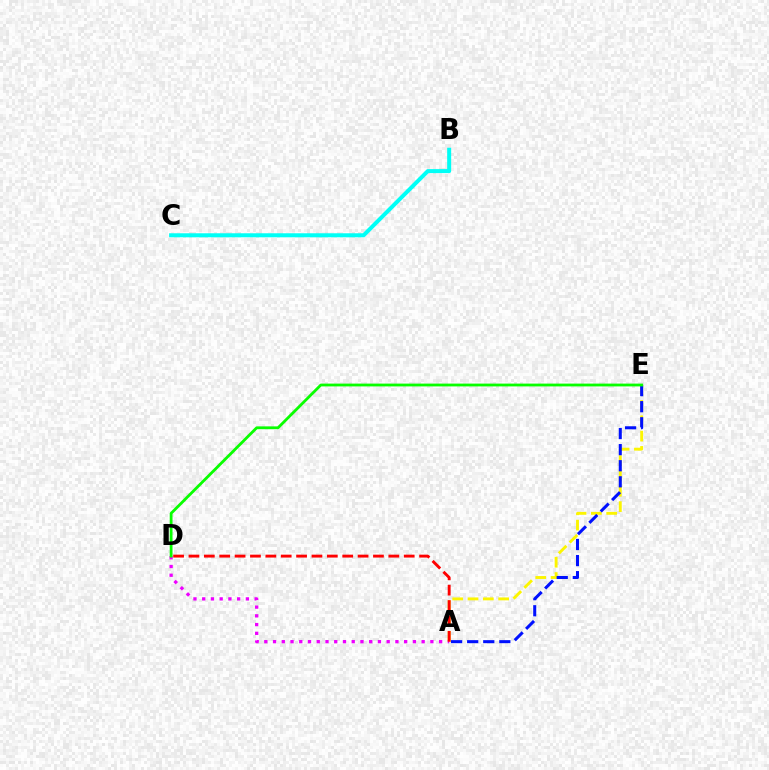{('A', 'E'): [{'color': '#fcf500', 'line_style': 'dashed', 'thickness': 2.08}, {'color': '#0010ff', 'line_style': 'dashed', 'thickness': 2.18}], ('A', 'D'): [{'color': '#ee00ff', 'line_style': 'dotted', 'thickness': 2.37}, {'color': '#ff0000', 'line_style': 'dashed', 'thickness': 2.09}], ('B', 'C'): [{'color': '#00fff6', 'line_style': 'solid', 'thickness': 2.88}], ('D', 'E'): [{'color': '#08ff00', 'line_style': 'solid', 'thickness': 2.02}]}